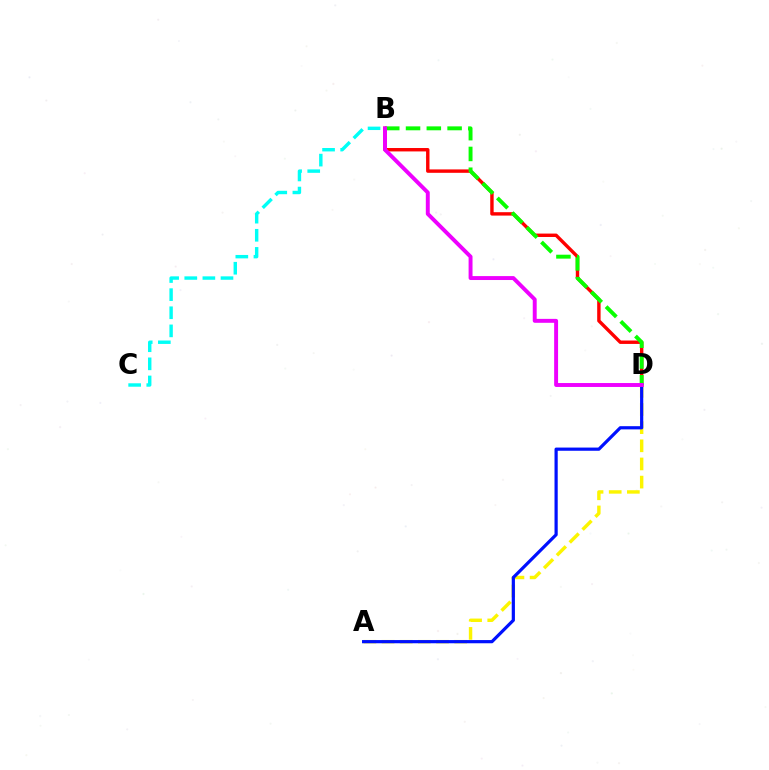{('A', 'D'): [{'color': '#fcf500', 'line_style': 'dashed', 'thickness': 2.47}, {'color': '#0010ff', 'line_style': 'solid', 'thickness': 2.3}], ('B', 'D'): [{'color': '#ff0000', 'line_style': 'solid', 'thickness': 2.45}, {'color': '#08ff00', 'line_style': 'dashed', 'thickness': 2.82}, {'color': '#ee00ff', 'line_style': 'solid', 'thickness': 2.83}], ('B', 'C'): [{'color': '#00fff6', 'line_style': 'dashed', 'thickness': 2.46}]}